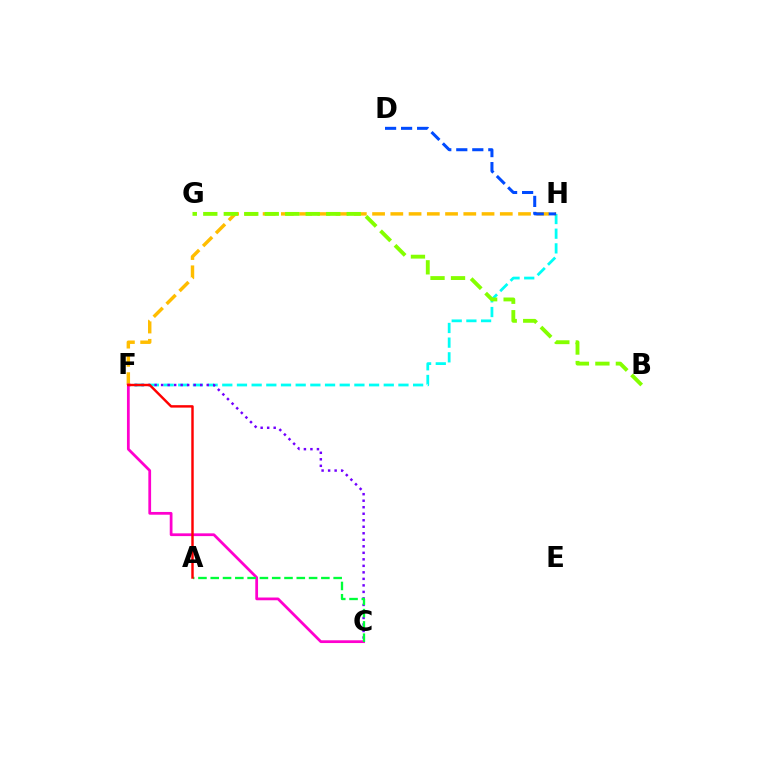{('F', 'H'): [{'color': '#00fff6', 'line_style': 'dashed', 'thickness': 1.99}, {'color': '#ffbd00', 'line_style': 'dashed', 'thickness': 2.48}], ('C', 'F'): [{'color': '#7200ff', 'line_style': 'dotted', 'thickness': 1.77}, {'color': '#ff00cf', 'line_style': 'solid', 'thickness': 1.98}], ('B', 'G'): [{'color': '#84ff00', 'line_style': 'dashed', 'thickness': 2.78}], ('D', 'H'): [{'color': '#004bff', 'line_style': 'dashed', 'thickness': 2.18}], ('A', 'C'): [{'color': '#00ff39', 'line_style': 'dashed', 'thickness': 1.67}], ('A', 'F'): [{'color': '#ff0000', 'line_style': 'solid', 'thickness': 1.76}]}